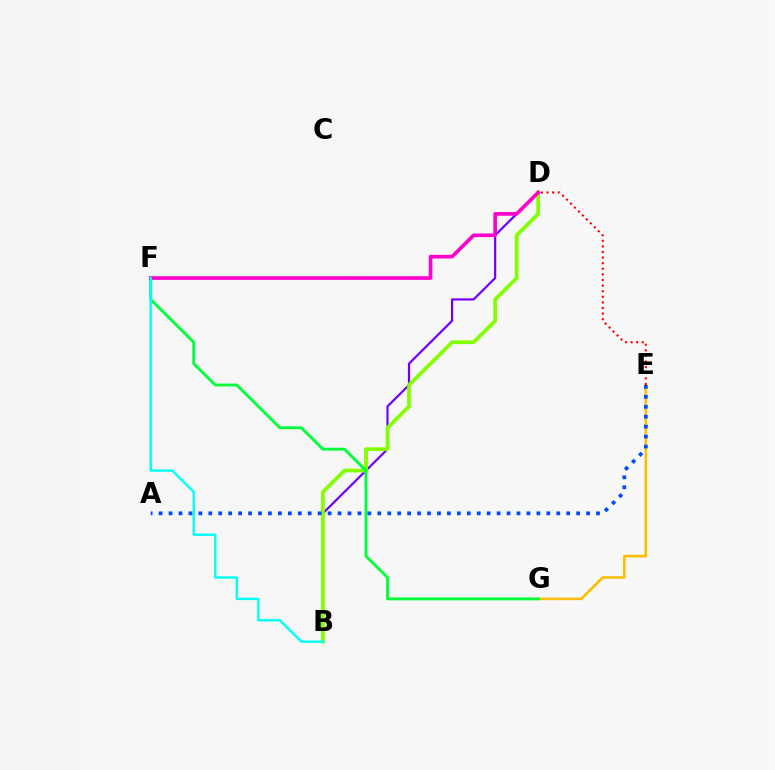{('B', 'D'): [{'color': '#7200ff', 'line_style': 'solid', 'thickness': 1.59}, {'color': '#84ff00', 'line_style': 'solid', 'thickness': 2.7}], ('E', 'G'): [{'color': '#ffbd00', 'line_style': 'solid', 'thickness': 1.86}], ('D', 'E'): [{'color': '#ff0000', 'line_style': 'dotted', 'thickness': 1.52}], ('F', 'G'): [{'color': '#00ff39', 'line_style': 'solid', 'thickness': 2.06}], ('D', 'F'): [{'color': '#ff00cf', 'line_style': 'solid', 'thickness': 2.62}], ('B', 'F'): [{'color': '#00fff6', 'line_style': 'solid', 'thickness': 1.72}], ('A', 'E'): [{'color': '#004bff', 'line_style': 'dotted', 'thickness': 2.7}]}